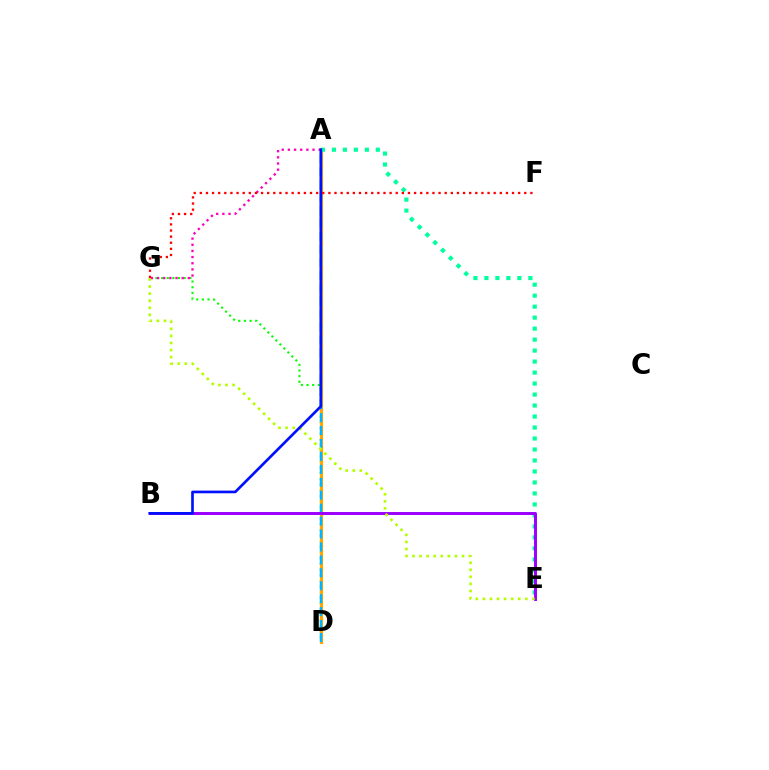{('D', 'G'): [{'color': '#08ff00', 'line_style': 'dotted', 'thickness': 1.54}], ('A', 'G'): [{'color': '#ff00bd', 'line_style': 'dotted', 'thickness': 1.67}], ('A', 'D'): [{'color': '#ffa500', 'line_style': 'solid', 'thickness': 2.3}, {'color': '#00b5ff', 'line_style': 'dashed', 'thickness': 1.76}], ('A', 'E'): [{'color': '#00ff9d', 'line_style': 'dotted', 'thickness': 2.99}], ('B', 'E'): [{'color': '#9b00ff', 'line_style': 'solid', 'thickness': 2.12}], ('E', 'G'): [{'color': '#b3ff00', 'line_style': 'dotted', 'thickness': 1.92}], ('A', 'B'): [{'color': '#0010ff', 'line_style': 'solid', 'thickness': 1.92}], ('F', 'G'): [{'color': '#ff0000', 'line_style': 'dotted', 'thickness': 1.66}]}